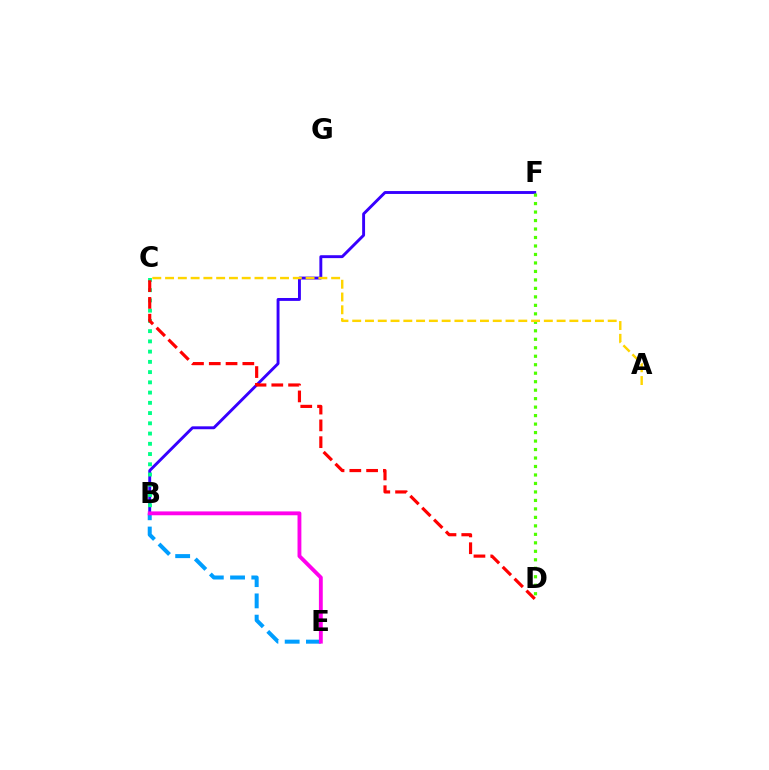{('B', 'F'): [{'color': '#3700ff', 'line_style': 'solid', 'thickness': 2.09}], ('D', 'F'): [{'color': '#4fff00', 'line_style': 'dotted', 'thickness': 2.3}], ('B', 'C'): [{'color': '#00ff86', 'line_style': 'dotted', 'thickness': 2.78}], ('B', 'E'): [{'color': '#009eff', 'line_style': 'dashed', 'thickness': 2.89}, {'color': '#ff00ed', 'line_style': 'solid', 'thickness': 2.77}], ('C', 'D'): [{'color': '#ff0000', 'line_style': 'dashed', 'thickness': 2.28}], ('A', 'C'): [{'color': '#ffd500', 'line_style': 'dashed', 'thickness': 1.74}]}